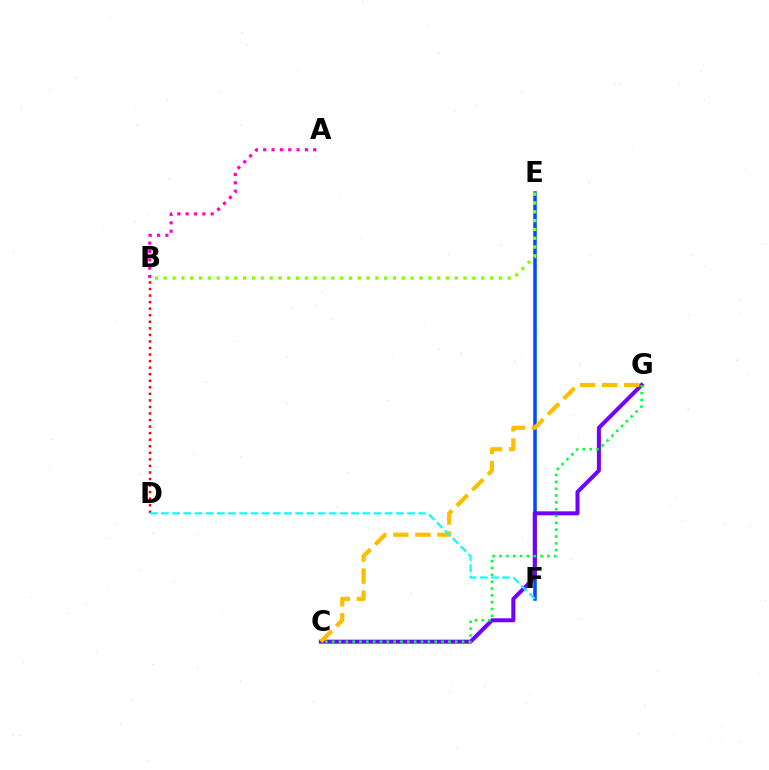{('B', 'D'): [{'color': '#ff0000', 'line_style': 'dotted', 'thickness': 1.78}], ('E', 'F'): [{'color': '#004bff', 'line_style': 'solid', 'thickness': 2.54}], ('A', 'B'): [{'color': '#ff00cf', 'line_style': 'dotted', 'thickness': 2.26}], ('C', 'G'): [{'color': '#7200ff', 'line_style': 'solid', 'thickness': 2.88}, {'color': '#00ff39', 'line_style': 'dotted', 'thickness': 1.86}, {'color': '#ffbd00', 'line_style': 'dashed', 'thickness': 2.99}], ('B', 'E'): [{'color': '#84ff00', 'line_style': 'dotted', 'thickness': 2.4}], ('D', 'F'): [{'color': '#00fff6', 'line_style': 'dashed', 'thickness': 1.52}]}